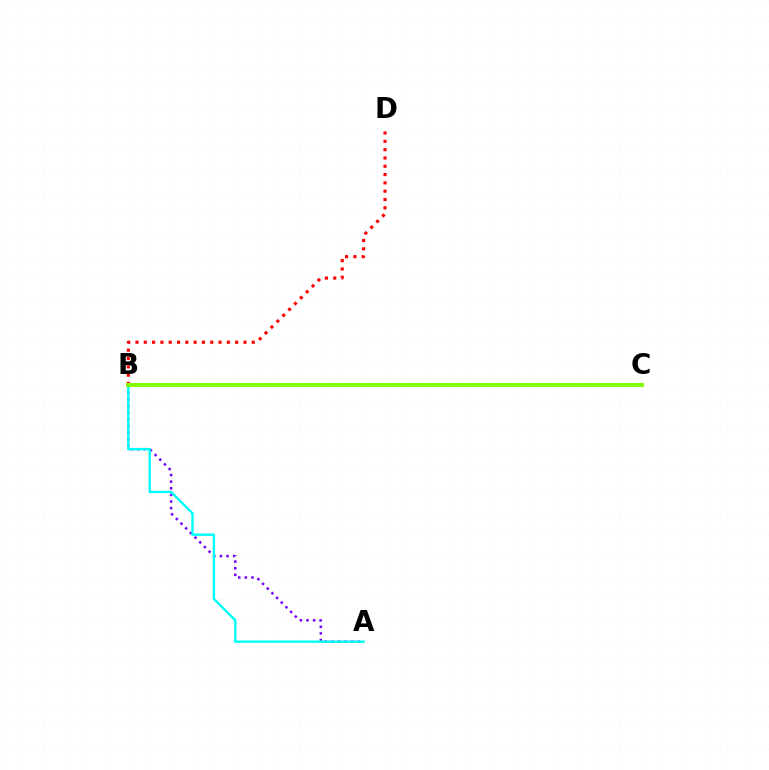{('B', 'D'): [{'color': '#ff0000', 'line_style': 'dotted', 'thickness': 2.26}], ('A', 'B'): [{'color': '#7200ff', 'line_style': 'dotted', 'thickness': 1.8}, {'color': '#00fff6', 'line_style': 'solid', 'thickness': 1.74}], ('B', 'C'): [{'color': '#84ff00', 'line_style': 'solid', 'thickness': 2.89}]}